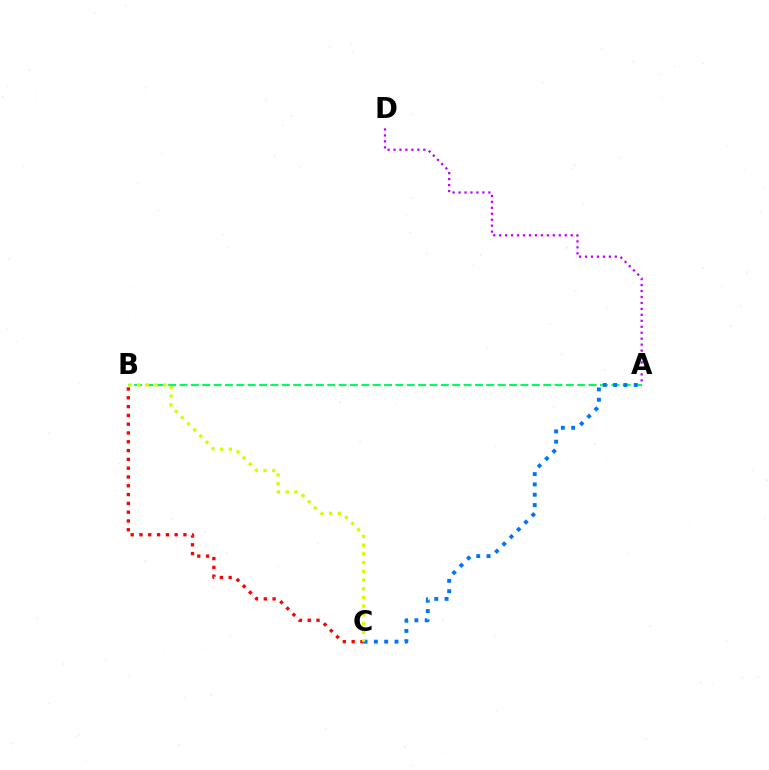{('A', 'B'): [{'color': '#00ff5c', 'line_style': 'dashed', 'thickness': 1.54}], ('A', 'C'): [{'color': '#0074ff', 'line_style': 'dotted', 'thickness': 2.8}], ('B', 'C'): [{'color': '#ff0000', 'line_style': 'dotted', 'thickness': 2.39}, {'color': '#d1ff00', 'line_style': 'dotted', 'thickness': 2.37}], ('A', 'D'): [{'color': '#b900ff', 'line_style': 'dotted', 'thickness': 1.62}]}